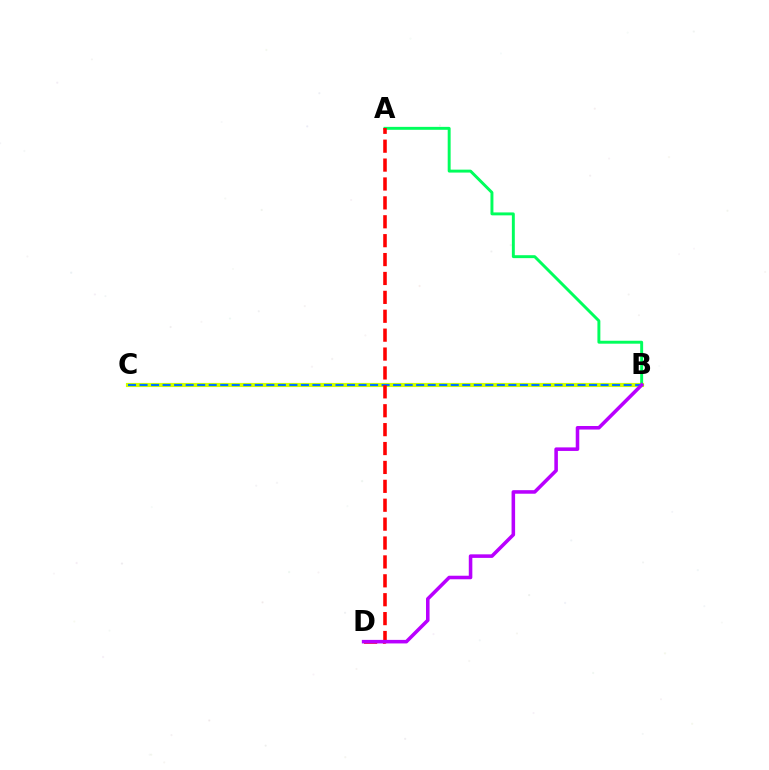{('B', 'C'): [{'color': '#d1ff00', 'line_style': 'solid', 'thickness': 2.99}, {'color': '#0074ff', 'line_style': 'dashed', 'thickness': 1.57}], ('A', 'B'): [{'color': '#00ff5c', 'line_style': 'solid', 'thickness': 2.11}], ('A', 'D'): [{'color': '#ff0000', 'line_style': 'dashed', 'thickness': 2.57}], ('B', 'D'): [{'color': '#b900ff', 'line_style': 'solid', 'thickness': 2.56}]}